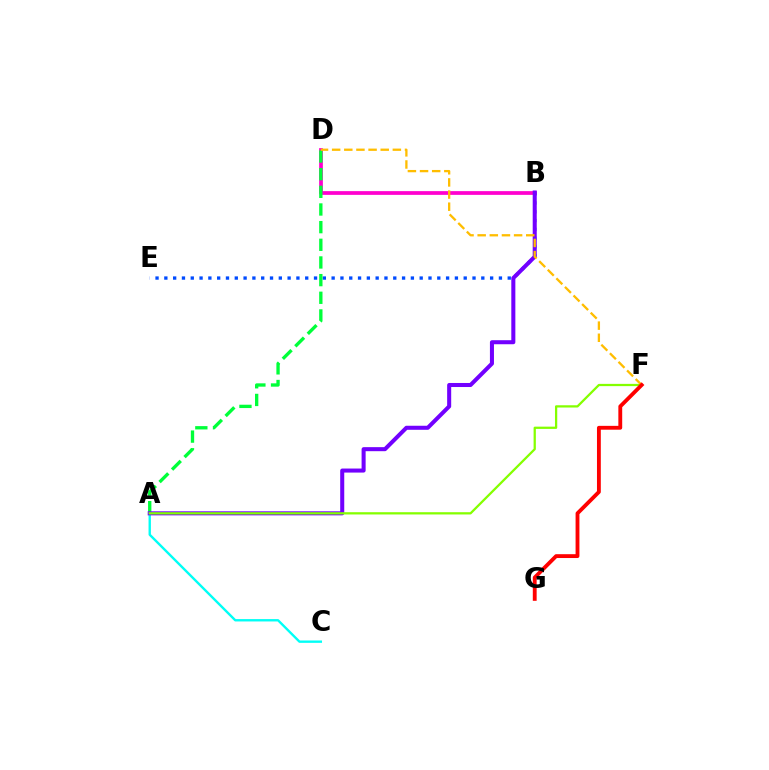{('B', 'D'): [{'color': '#ff00cf', 'line_style': 'solid', 'thickness': 2.69}], ('A', 'C'): [{'color': '#00fff6', 'line_style': 'solid', 'thickness': 1.7}], ('B', 'E'): [{'color': '#004bff', 'line_style': 'dotted', 'thickness': 2.39}], ('A', 'D'): [{'color': '#00ff39', 'line_style': 'dashed', 'thickness': 2.4}], ('A', 'B'): [{'color': '#7200ff', 'line_style': 'solid', 'thickness': 2.91}], ('A', 'F'): [{'color': '#84ff00', 'line_style': 'solid', 'thickness': 1.63}], ('D', 'F'): [{'color': '#ffbd00', 'line_style': 'dashed', 'thickness': 1.65}], ('F', 'G'): [{'color': '#ff0000', 'line_style': 'solid', 'thickness': 2.77}]}